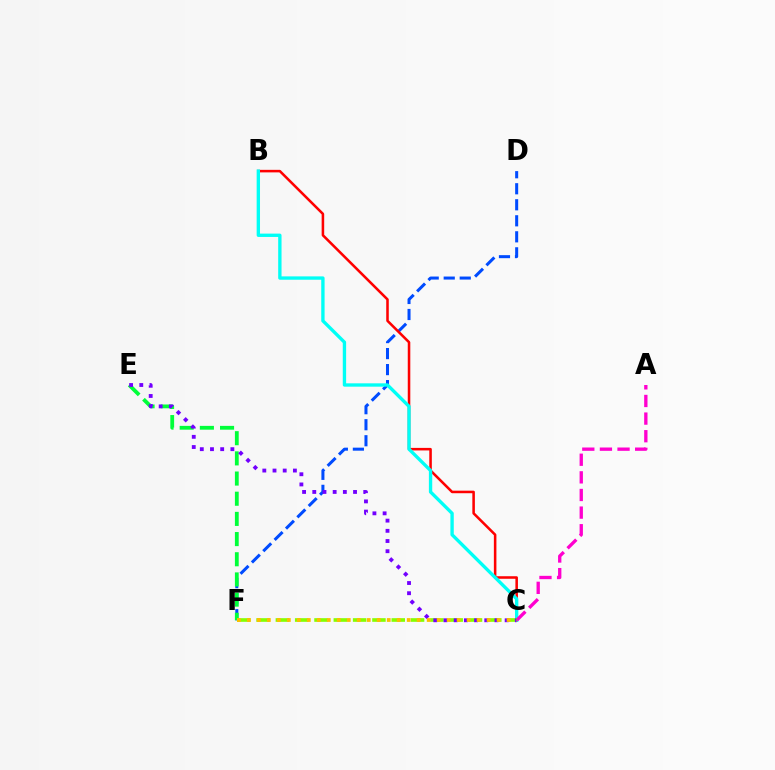{('D', 'F'): [{'color': '#004bff', 'line_style': 'dashed', 'thickness': 2.18}], ('B', 'C'): [{'color': '#ff0000', 'line_style': 'solid', 'thickness': 1.83}, {'color': '#00fff6', 'line_style': 'solid', 'thickness': 2.41}], ('E', 'F'): [{'color': '#00ff39', 'line_style': 'dashed', 'thickness': 2.74}], ('A', 'C'): [{'color': '#ff00cf', 'line_style': 'dashed', 'thickness': 2.39}], ('C', 'F'): [{'color': '#84ff00', 'line_style': 'dashed', 'thickness': 2.62}, {'color': '#ffbd00', 'line_style': 'dotted', 'thickness': 2.71}], ('C', 'E'): [{'color': '#7200ff', 'line_style': 'dotted', 'thickness': 2.77}]}